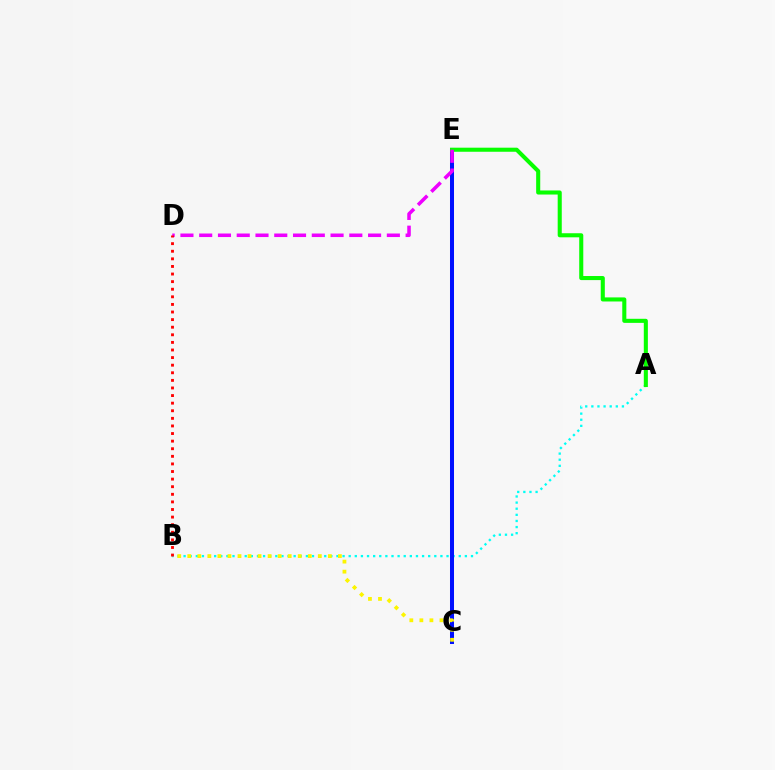{('A', 'B'): [{'color': '#00fff6', 'line_style': 'dotted', 'thickness': 1.66}], ('C', 'E'): [{'color': '#0010ff', 'line_style': 'solid', 'thickness': 2.89}], ('B', 'C'): [{'color': '#fcf500', 'line_style': 'dotted', 'thickness': 2.73}], ('A', 'E'): [{'color': '#08ff00', 'line_style': 'solid', 'thickness': 2.93}], ('D', 'E'): [{'color': '#ee00ff', 'line_style': 'dashed', 'thickness': 2.55}], ('B', 'D'): [{'color': '#ff0000', 'line_style': 'dotted', 'thickness': 2.06}]}